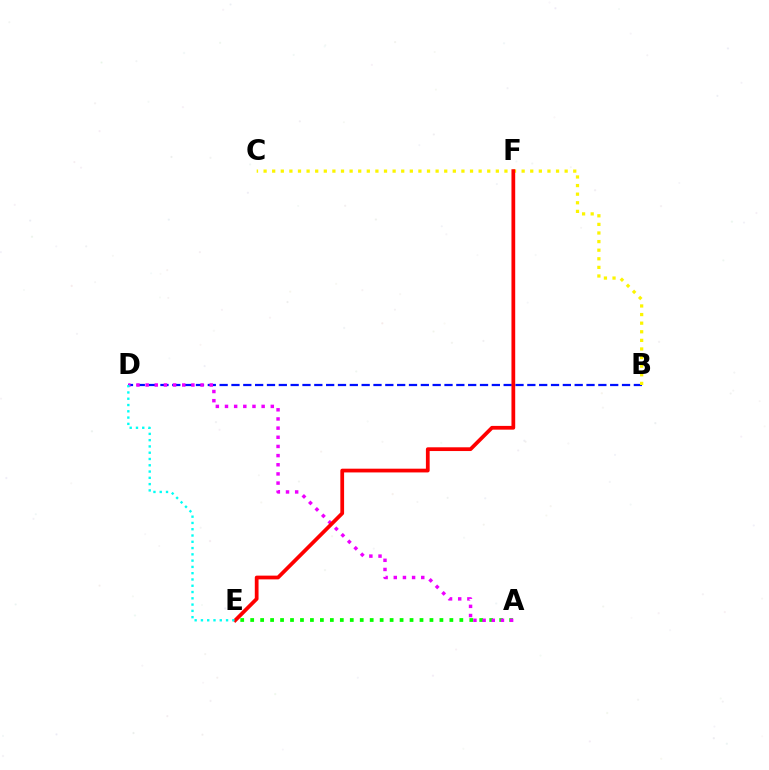{('A', 'E'): [{'color': '#08ff00', 'line_style': 'dotted', 'thickness': 2.71}], ('B', 'D'): [{'color': '#0010ff', 'line_style': 'dashed', 'thickness': 1.61}], ('B', 'C'): [{'color': '#fcf500', 'line_style': 'dotted', 'thickness': 2.34}], ('A', 'D'): [{'color': '#ee00ff', 'line_style': 'dotted', 'thickness': 2.49}], ('E', 'F'): [{'color': '#ff0000', 'line_style': 'solid', 'thickness': 2.7}], ('D', 'E'): [{'color': '#00fff6', 'line_style': 'dotted', 'thickness': 1.71}]}